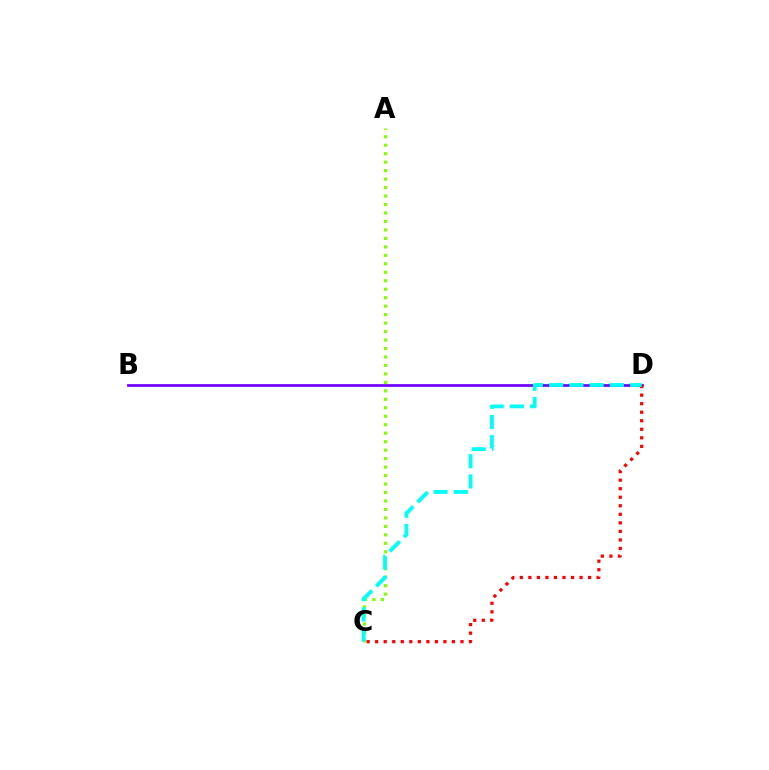{('B', 'D'): [{'color': '#7200ff', 'line_style': 'solid', 'thickness': 1.96}], ('A', 'C'): [{'color': '#84ff00', 'line_style': 'dotted', 'thickness': 2.3}], ('C', 'D'): [{'color': '#ff0000', 'line_style': 'dotted', 'thickness': 2.32}, {'color': '#00fff6', 'line_style': 'dashed', 'thickness': 2.75}]}